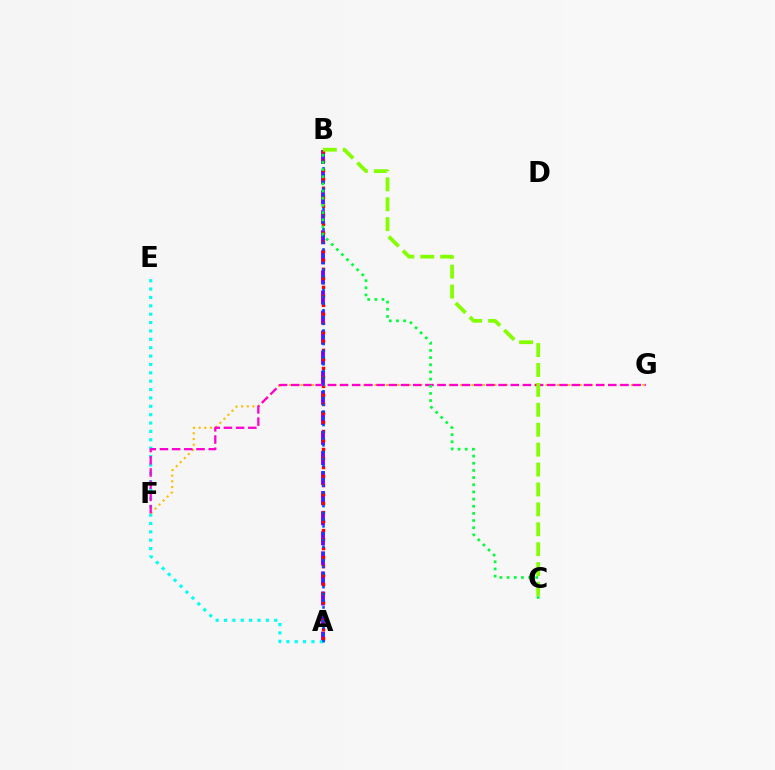{('A', 'B'): [{'color': '#7200ff', 'line_style': 'dashed', 'thickness': 2.73}, {'color': '#ff0000', 'line_style': 'dotted', 'thickness': 2.45}, {'color': '#004bff', 'line_style': 'dotted', 'thickness': 1.84}], ('A', 'E'): [{'color': '#00fff6', 'line_style': 'dotted', 'thickness': 2.27}], ('F', 'G'): [{'color': '#ffbd00', 'line_style': 'dotted', 'thickness': 1.55}, {'color': '#ff00cf', 'line_style': 'dashed', 'thickness': 1.66}], ('B', 'C'): [{'color': '#00ff39', 'line_style': 'dotted', 'thickness': 1.95}, {'color': '#84ff00', 'line_style': 'dashed', 'thickness': 2.7}]}